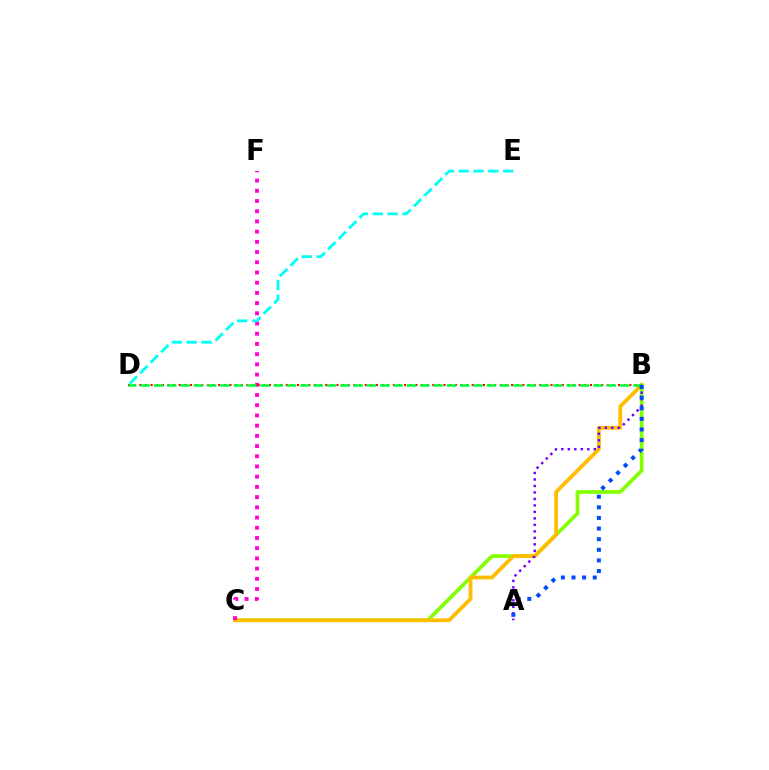{('B', 'C'): [{'color': '#84ff00', 'line_style': 'solid', 'thickness': 2.67}, {'color': '#ffbd00', 'line_style': 'solid', 'thickness': 2.73}], ('A', 'B'): [{'color': '#7200ff', 'line_style': 'dotted', 'thickness': 1.76}, {'color': '#004bff', 'line_style': 'dotted', 'thickness': 2.88}], ('C', 'F'): [{'color': '#ff00cf', 'line_style': 'dotted', 'thickness': 2.77}], ('D', 'E'): [{'color': '#00fff6', 'line_style': 'dashed', 'thickness': 2.01}], ('B', 'D'): [{'color': '#ff0000', 'line_style': 'dotted', 'thickness': 1.53}, {'color': '#00ff39', 'line_style': 'dashed', 'thickness': 1.81}]}